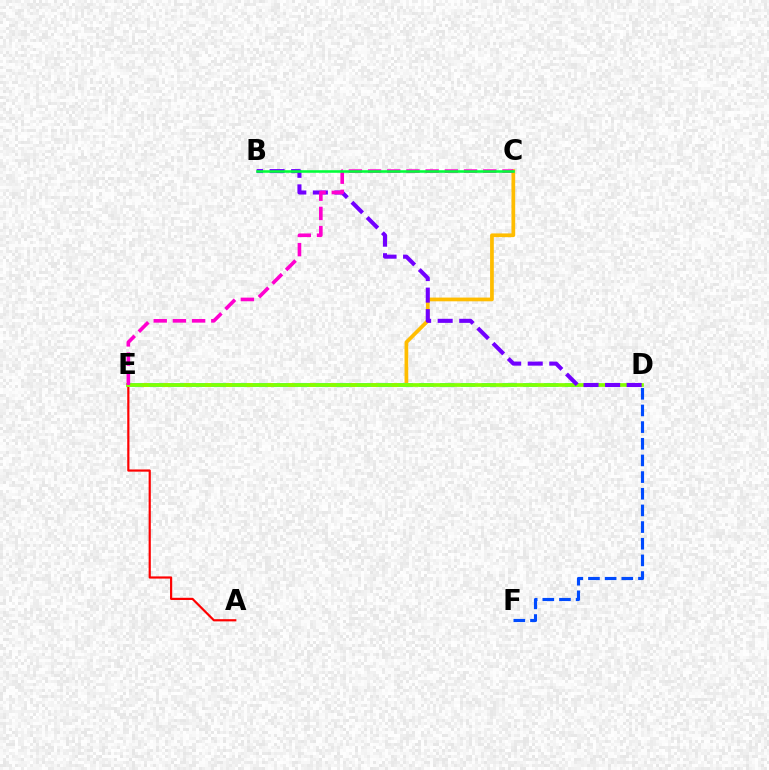{('C', 'E'): [{'color': '#ffbd00', 'line_style': 'solid', 'thickness': 2.68}, {'color': '#ff00cf', 'line_style': 'dashed', 'thickness': 2.61}], ('D', 'F'): [{'color': '#004bff', 'line_style': 'dashed', 'thickness': 2.26}], ('A', 'E'): [{'color': '#ff0000', 'line_style': 'solid', 'thickness': 1.58}], ('D', 'E'): [{'color': '#00fff6', 'line_style': 'dashed', 'thickness': 2.83}, {'color': '#84ff00', 'line_style': 'solid', 'thickness': 2.68}], ('B', 'D'): [{'color': '#7200ff', 'line_style': 'dashed', 'thickness': 2.93}], ('B', 'C'): [{'color': '#00ff39', 'line_style': 'solid', 'thickness': 1.85}]}